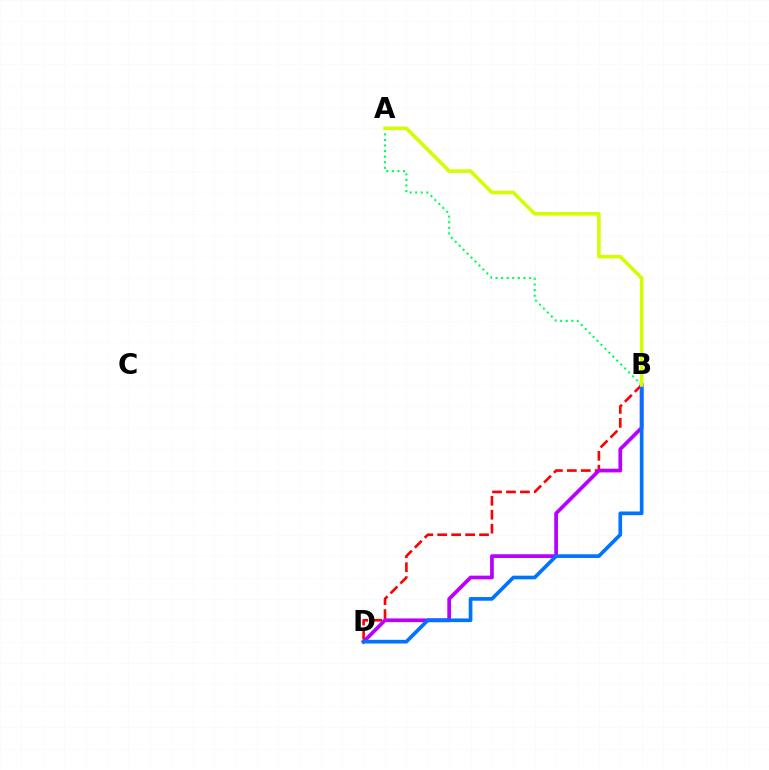{('B', 'D'): [{'color': '#ff0000', 'line_style': 'dashed', 'thickness': 1.89}, {'color': '#b900ff', 'line_style': 'solid', 'thickness': 2.67}, {'color': '#0074ff', 'line_style': 'solid', 'thickness': 2.65}], ('A', 'B'): [{'color': '#00ff5c', 'line_style': 'dotted', 'thickness': 1.52}, {'color': '#d1ff00', 'line_style': 'solid', 'thickness': 2.58}]}